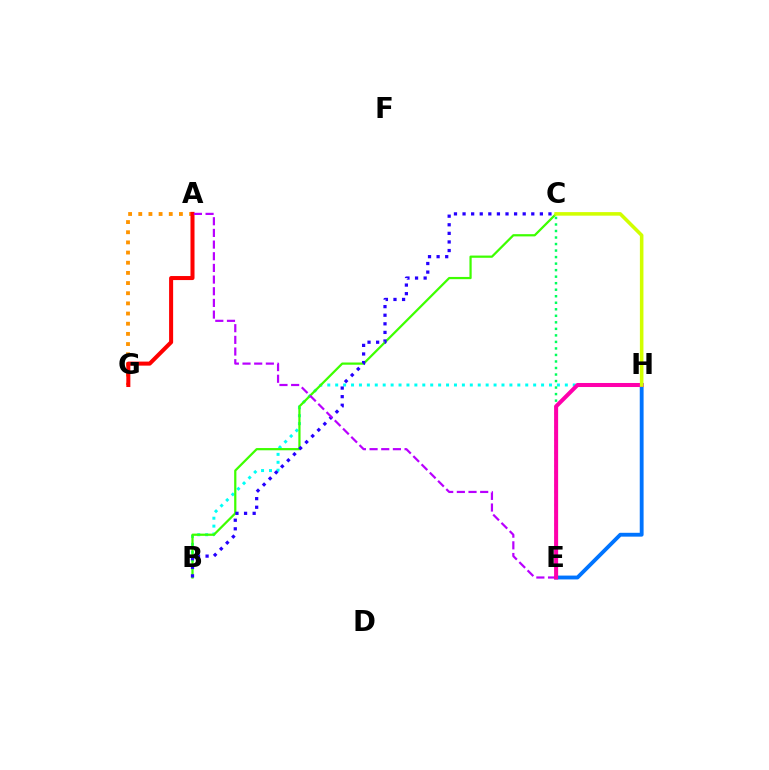{('E', 'H'): [{'color': '#0074ff', 'line_style': 'solid', 'thickness': 2.77}, {'color': '#ff00ac', 'line_style': 'solid', 'thickness': 2.91}], ('B', 'H'): [{'color': '#00fff6', 'line_style': 'dotted', 'thickness': 2.15}], ('C', 'E'): [{'color': '#00ff5c', 'line_style': 'dotted', 'thickness': 1.77}], ('B', 'C'): [{'color': '#3dff00', 'line_style': 'solid', 'thickness': 1.61}, {'color': '#2500ff', 'line_style': 'dotted', 'thickness': 2.33}], ('A', 'G'): [{'color': '#ff9400', 'line_style': 'dotted', 'thickness': 2.76}, {'color': '#ff0000', 'line_style': 'solid', 'thickness': 2.9}], ('A', 'E'): [{'color': '#b900ff', 'line_style': 'dashed', 'thickness': 1.58}], ('C', 'H'): [{'color': '#d1ff00', 'line_style': 'solid', 'thickness': 2.56}]}